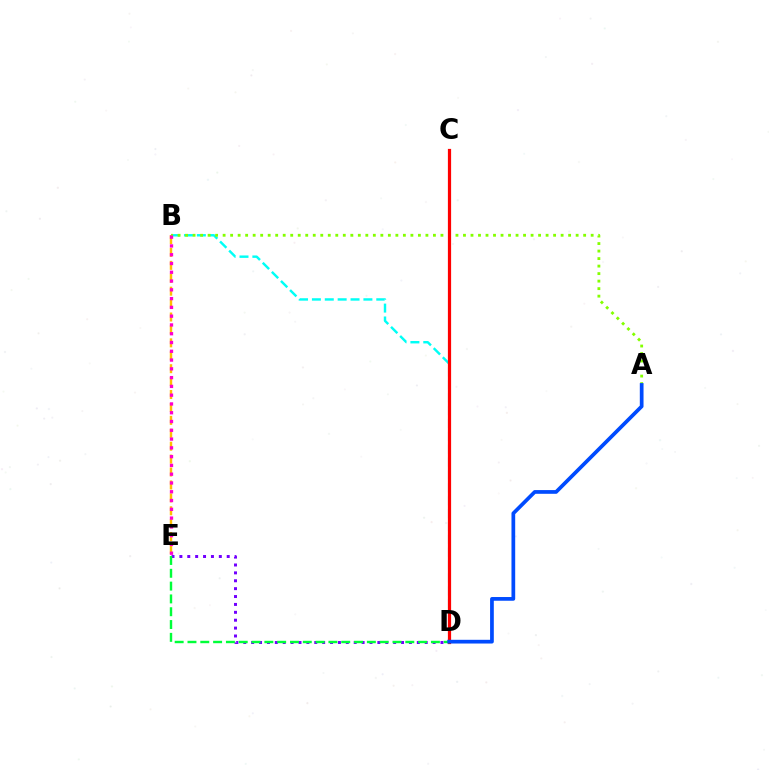{('B', 'D'): [{'color': '#00fff6', 'line_style': 'dashed', 'thickness': 1.75}], ('B', 'E'): [{'color': '#ffbd00', 'line_style': 'dashed', 'thickness': 1.75}, {'color': '#ff00cf', 'line_style': 'dotted', 'thickness': 2.39}], ('D', 'E'): [{'color': '#7200ff', 'line_style': 'dotted', 'thickness': 2.14}, {'color': '#00ff39', 'line_style': 'dashed', 'thickness': 1.74}], ('A', 'B'): [{'color': '#84ff00', 'line_style': 'dotted', 'thickness': 2.04}], ('C', 'D'): [{'color': '#ff0000', 'line_style': 'solid', 'thickness': 2.32}], ('A', 'D'): [{'color': '#004bff', 'line_style': 'solid', 'thickness': 2.68}]}